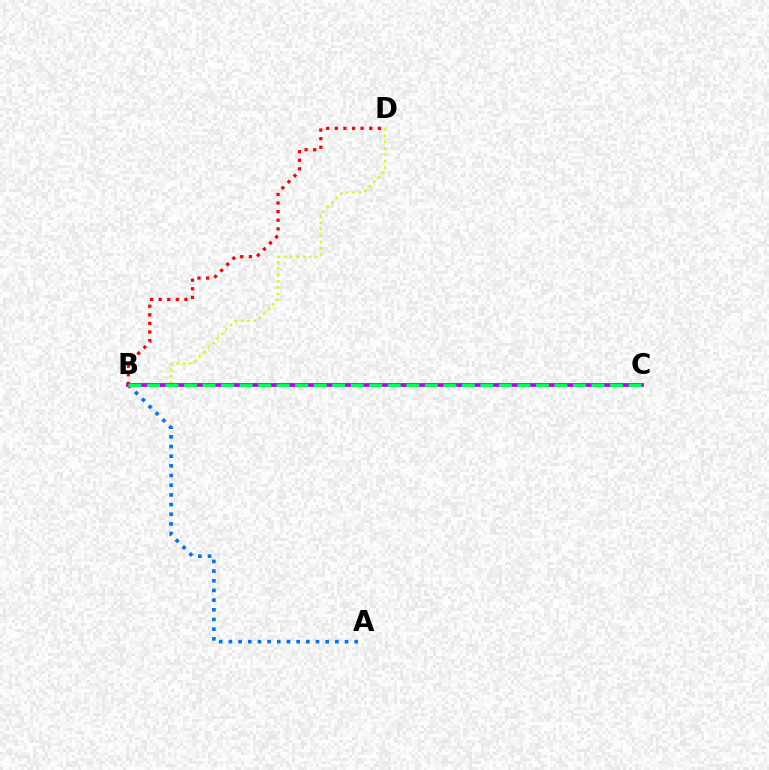{('A', 'B'): [{'color': '#0074ff', 'line_style': 'dotted', 'thickness': 2.63}], ('B', 'D'): [{'color': '#d1ff00', 'line_style': 'dotted', 'thickness': 1.72}, {'color': '#ff0000', 'line_style': 'dotted', 'thickness': 2.34}], ('B', 'C'): [{'color': '#b900ff', 'line_style': 'solid', 'thickness': 2.73}, {'color': '#00ff5c', 'line_style': 'dashed', 'thickness': 2.52}]}